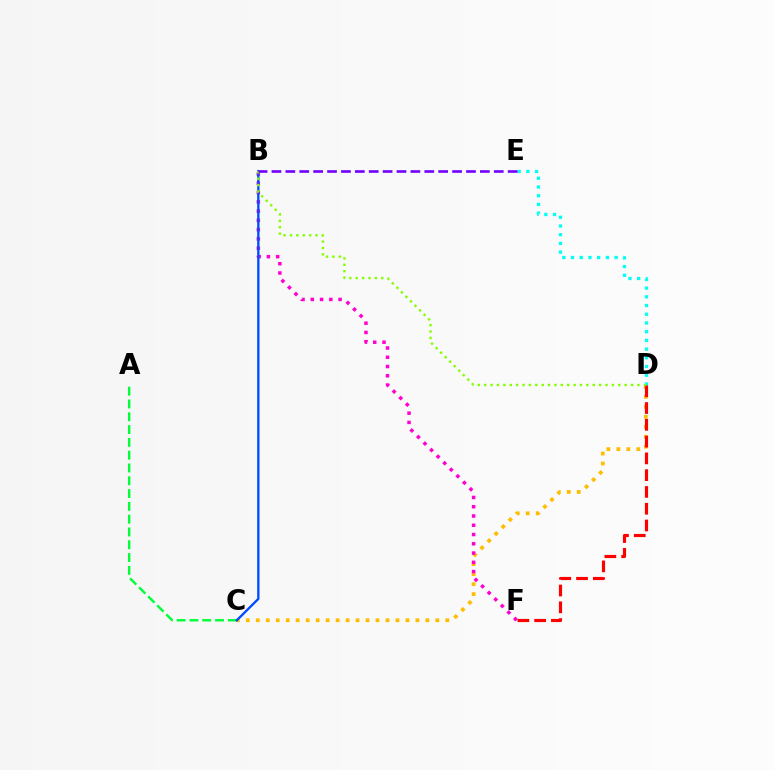{('C', 'D'): [{'color': '#ffbd00', 'line_style': 'dotted', 'thickness': 2.71}], ('D', 'E'): [{'color': '#00fff6', 'line_style': 'dotted', 'thickness': 2.37}], ('D', 'F'): [{'color': '#ff0000', 'line_style': 'dashed', 'thickness': 2.28}], ('B', 'F'): [{'color': '#ff00cf', 'line_style': 'dotted', 'thickness': 2.52}], ('A', 'C'): [{'color': '#00ff39', 'line_style': 'dashed', 'thickness': 1.74}], ('B', 'C'): [{'color': '#004bff', 'line_style': 'solid', 'thickness': 1.68}], ('B', 'D'): [{'color': '#84ff00', 'line_style': 'dotted', 'thickness': 1.73}], ('B', 'E'): [{'color': '#7200ff', 'line_style': 'dashed', 'thickness': 1.89}]}